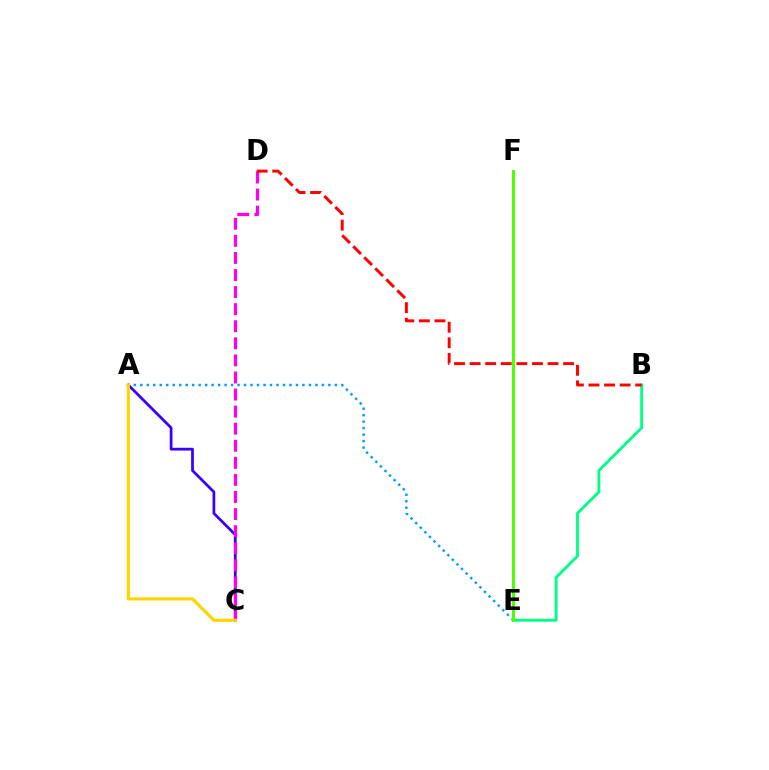{('A', 'E'): [{'color': '#009eff', 'line_style': 'dotted', 'thickness': 1.76}], ('B', 'E'): [{'color': '#00ff86', 'line_style': 'solid', 'thickness': 2.08}], ('E', 'F'): [{'color': '#4fff00', 'line_style': 'solid', 'thickness': 2.14}], ('A', 'C'): [{'color': '#3700ff', 'line_style': 'solid', 'thickness': 1.98}, {'color': '#ffd500', 'line_style': 'solid', 'thickness': 2.3}], ('C', 'D'): [{'color': '#ff00ed', 'line_style': 'dashed', 'thickness': 2.32}], ('B', 'D'): [{'color': '#ff0000', 'line_style': 'dashed', 'thickness': 2.12}]}